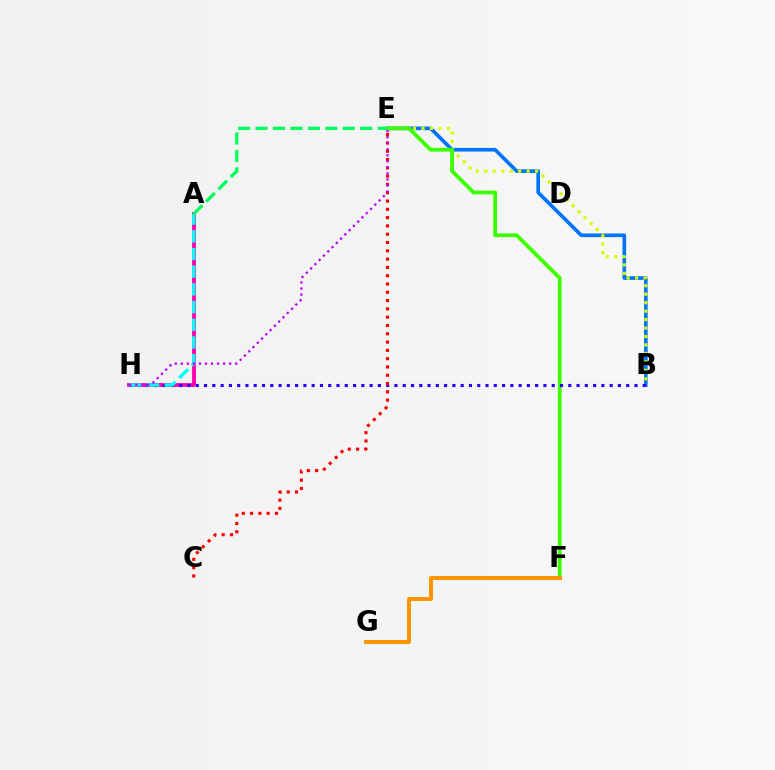{('B', 'E'): [{'color': '#0074ff', 'line_style': 'solid', 'thickness': 2.62}, {'color': '#d1ff00', 'line_style': 'dotted', 'thickness': 2.3}], ('E', 'F'): [{'color': '#3dff00', 'line_style': 'solid', 'thickness': 2.74}], ('A', 'H'): [{'color': '#ff00ac', 'line_style': 'solid', 'thickness': 2.73}, {'color': '#00fff6', 'line_style': 'dashed', 'thickness': 2.4}], ('B', 'H'): [{'color': '#2500ff', 'line_style': 'dotted', 'thickness': 2.25}], ('C', 'E'): [{'color': '#ff0000', 'line_style': 'dotted', 'thickness': 2.25}], ('A', 'E'): [{'color': '#00ff5c', 'line_style': 'dashed', 'thickness': 2.37}], ('F', 'G'): [{'color': '#ff9400', 'line_style': 'solid', 'thickness': 2.87}], ('E', 'H'): [{'color': '#b900ff', 'line_style': 'dotted', 'thickness': 1.64}]}